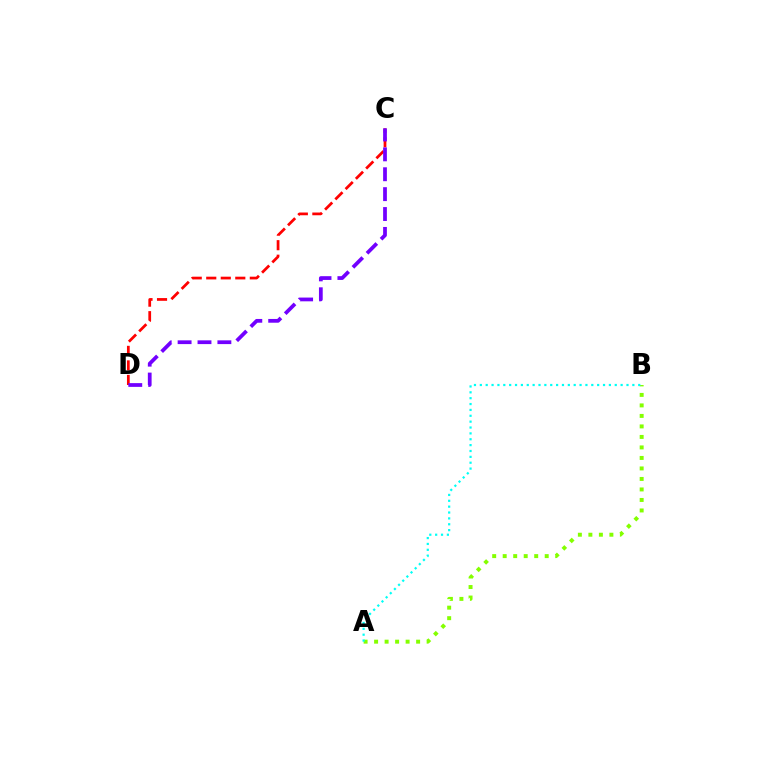{('A', 'B'): [{'color': '#84ff00', 'line_style': 'dotted', 'thickness': 2.85}, {'color': '#00fff6', 'line_style': 'dotted', 'thickness': 1.59}], ('C', 'D'): [{'color': '#ff0000', 'line_style': 'dashed', 'thickness': 1.97}, {'color': '#7200ff', 'line_style': 'dashed', 'thickness': 2.7}]}